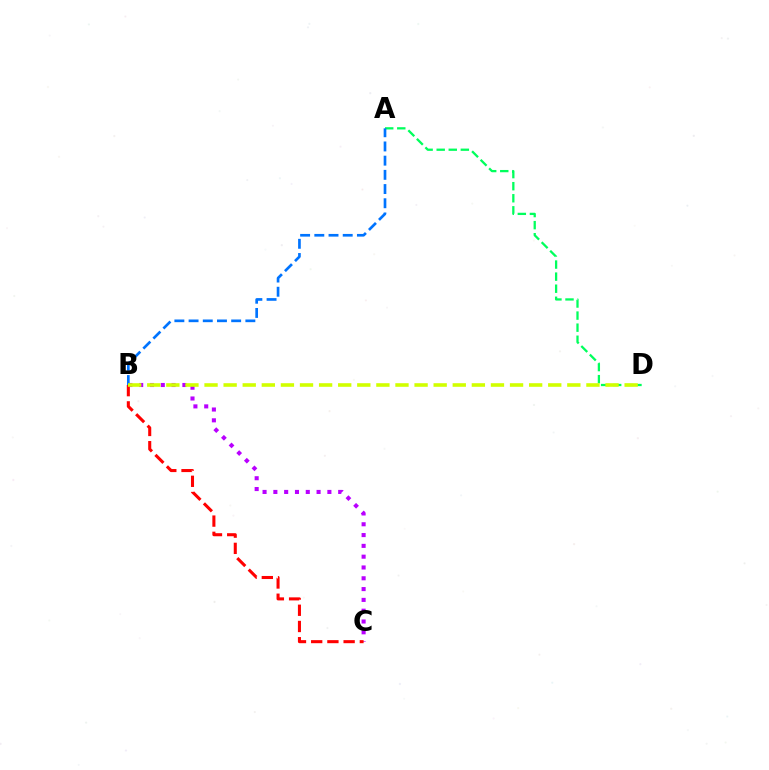{('B', 'C'): [{'color': '#b900ff', 'line_style': 'dotted', 'thickness': 2.94}, {'color': '#ff0000', 'line_style': 'dashed', 'thickness': 2.2}], ('A', 'D'): [{'color': '#00ff5c', 'line_style': 'dashed', 'thickness': 1.64}], ('A', 'B'): [{'color': '#0074ff', 'line_style': 'dashed', 'thickness': 1.93}], ('B', 'D'): [{'color': '#d1ff00', 'line_style': 'dashed', 'thickness': 2.59}]}